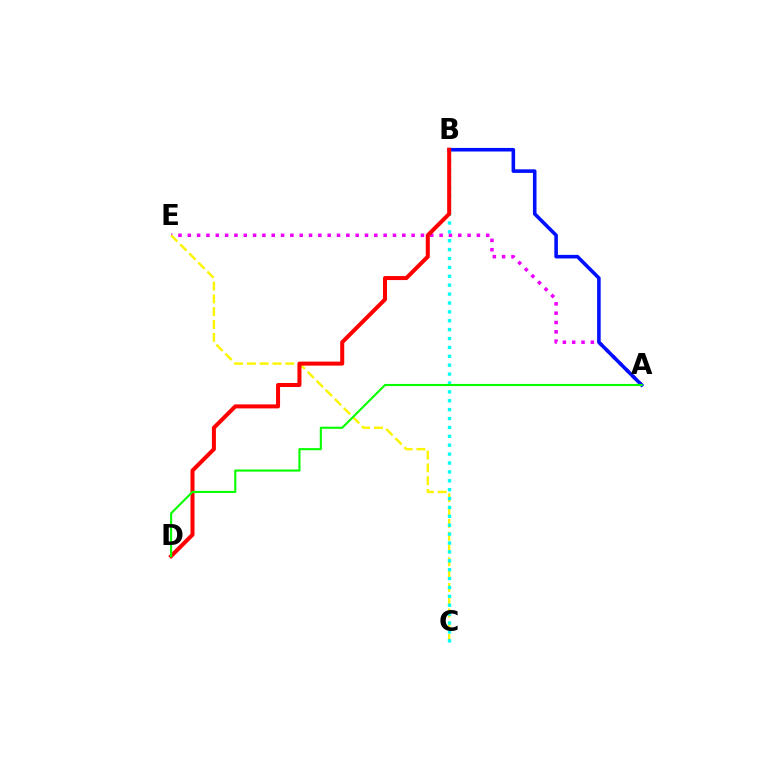{('A', 'E'): [{'color': '#ee00ff', 'line_style': 'dotted', 'thickness': 2.53}], ('C', 'E'): [{'color': '#fcf500', 'line_style': 'dashed', 'thickness': 1.74}], ('A', 'B'): [{'color': '#0010ff', 'line_style': 'solid', 'thickness': 2.57}], ('B', 'C'): [{'color': '#00fff6', 'line_style': 'dotted', 'thickness': 2.42}], ('B', 'D'): [{'color': '#ff0000', 'line_style': 'solid', 'thickness': 2.9}], ('A', 'D'): [{'color': '#08ff00', 'line_style': 'solid', 'thickness': 1.52}]}